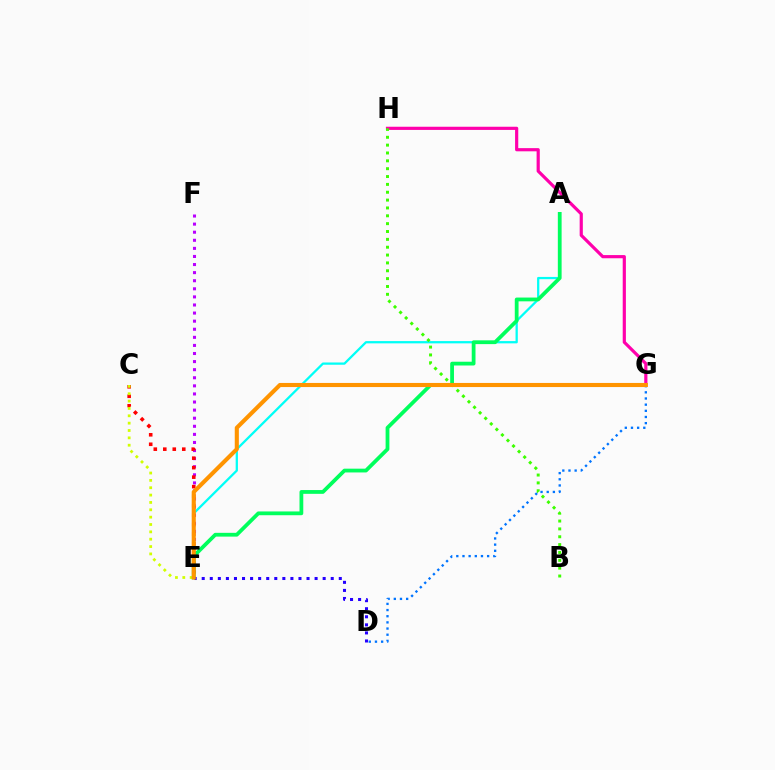{('G', 'H'): [{'color': '#ff00ac', 'line_style': 'solid', 'thickness': 2.29}], ('E', 'F'): [{'color': '#b900ff', 'line_style': 'dotted', 'thickness': 2.2}], ('C', 'E'): [{'color': '#ff0000', 'line_style': 'dotted', 'thickness': 2.58}, {'color': '#d1ff00', 'line_style': 'dotted', 'thickness': 2.0}], ('D', 'G'): [{'color': '#0074ff', 'line_style': 'dotted', 'thickness': 1.67}], ('A', 'E'): [{'color': '#00fff6', 'line_style': 'solid', 'thickness': 1.63}, {'color': '#00ff5c', 'line_style': 'solid', 'thickness': 2.72}], ('B', 'H'): [{'color': '#3dff00', 'line_style': 'dotted', 'thickness': 2.13}], ('D', 'E'): [{'color': '#2500ff', 'line_style': 'dotted', 'thickness': 2.19}], ('E', 'G'): [{'color': '#ff9400', 'line_style': 'solid', 'thickness': 2.95}]}